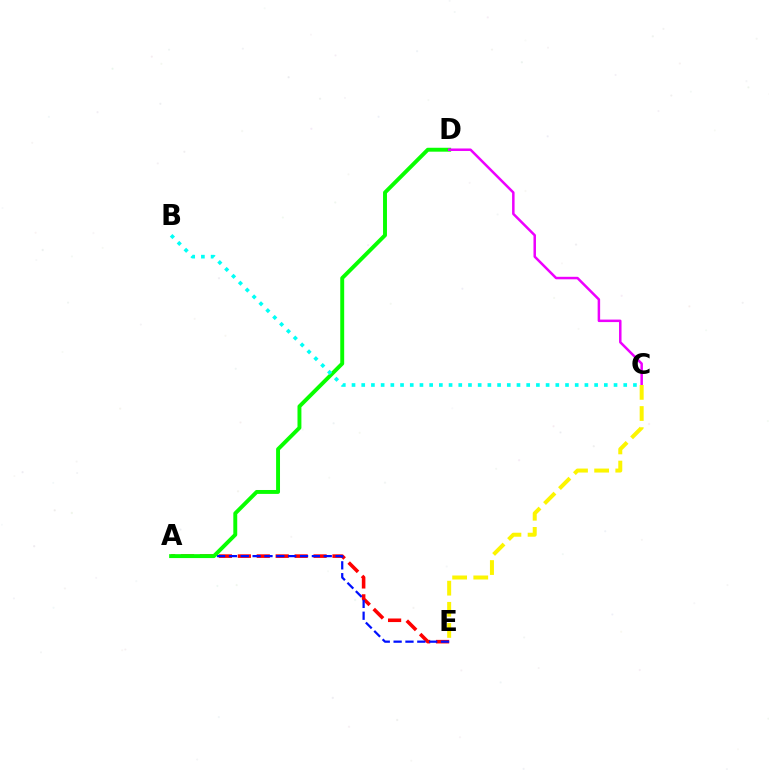{('A', 'E'): [{'color': '#ff0000', 'line_style': 'dashed', 'thickness': 2.57}, {'color': '#0010ff', 'line_style': 'dashed', 'thickness': 1.61}], ('A', 'D'): [{'color': '#08ff00', 'line_style': 'solid', 'thickness': 2.82}], ('B', 'C'): [{'color': '#00fff6', 'line_style': 'dotted', 'thickness': 2.64}], ('C', 'D'): [{'color': '#ee00ff', 'line_style': 'solid', 'thickness': 1.8}], ('C', 'E'): [{'color': '#fcf500', 'line_style': 'dashed', 'thickness': 2.87}]}